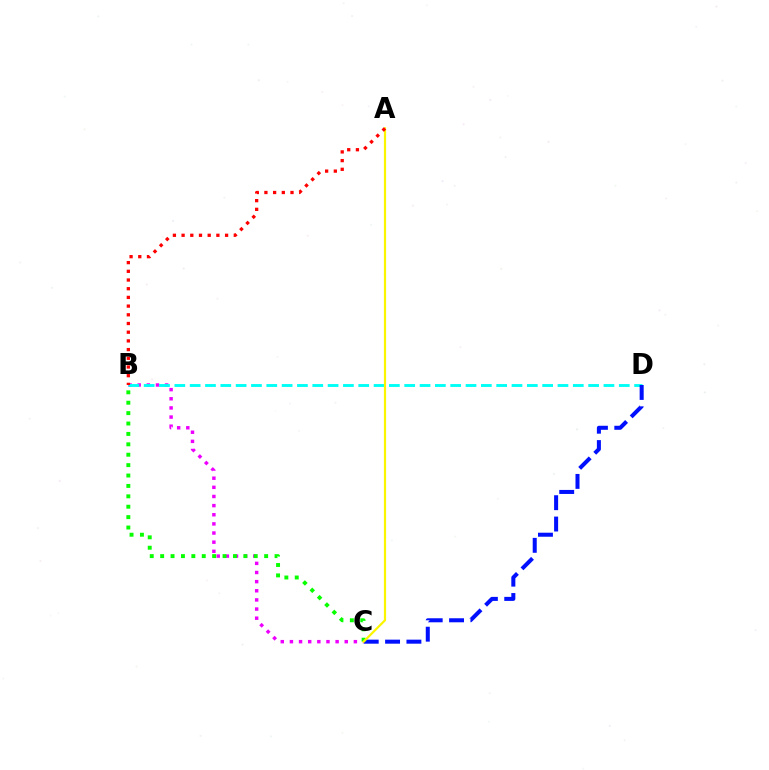{('B', 'C'): [{'color': '#ee00ff', 'line_style': 'dotted', 'thickness': 2.48}, {'color': '#08ff00', 'line_style': 'dotted', 'thickness': 2.83}], ('B', 'D'): [{'color': '#00fff6', 'line_style': 'dashed', 'thickness': 2.08}], ('C', 'D'): [{'color': '#0010ff', 'line_style': 'dashed', 'thickness': 2.9}], ('A', 'C'): [{'color': '#fcf500', 'line_style': 'solid', 'thickness': 1.58}], ('A', 'B'): [{'color': '#ff0000', 'line_style': 'dotted', 'thickness': 2.36}]}